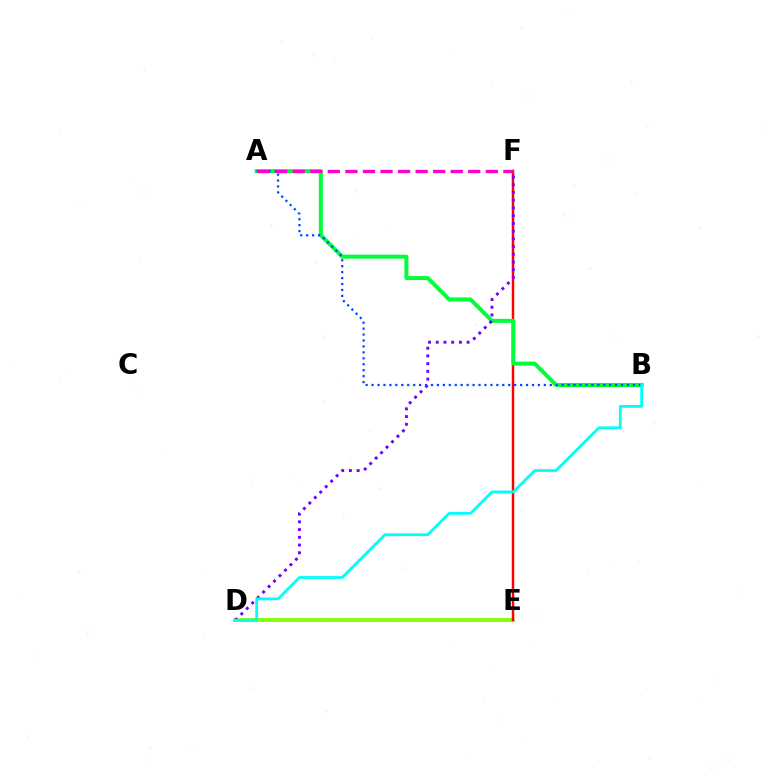{('D', 'E'): [{'color': '#ffbd00', 'line_style': 'dotted', 'thickness': 1.62}, {'color': '#84ff00', 'line_style': 'solid', 'thickness': 2.77}], ('E', 'F'): [{'color': '#ff0000', 'line_style': 'solid', 'thickness': 1.76}], ('A', 'B'): [{'color': '#00ff39', 'line_style': 'solid', 'thickness': 2.87}, {'color': '#004bff', 'line_style': 'dotted', 'thickness': 1.61}], ('D', 'F'): [{'color': '#7200ff', 'line_style': 'dotted', 'thickness': 2.1}], ('A', 'F'): [{'color': '#ff00cf', 'line_style': 'dashed', 'thickness': 2.38}], ('B', 'D'): [{'color': '#00fff6', 'line_style': 'solid', 'thickness': 2.0}]}